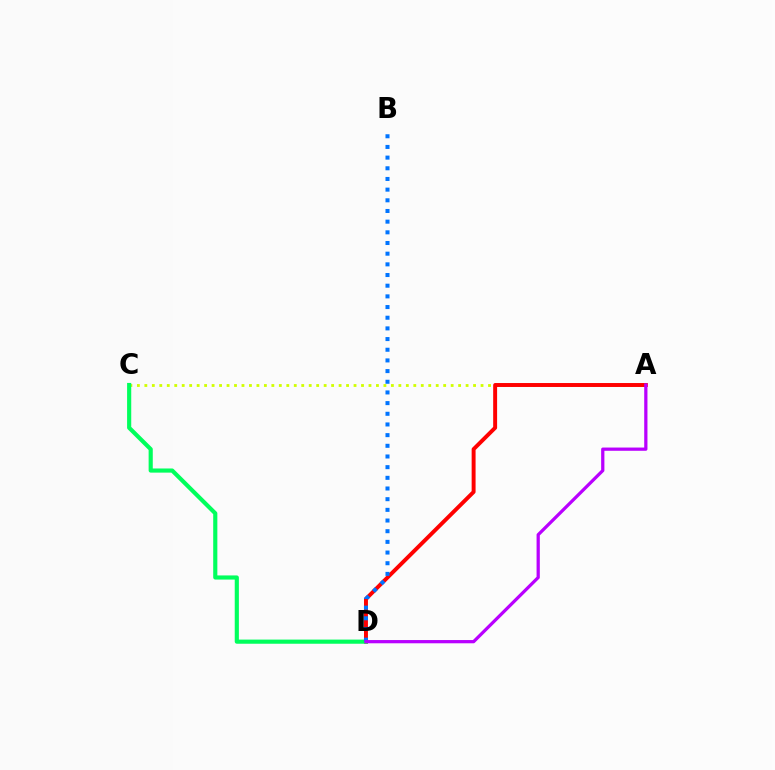{('A', 'C'): [{'color': '#d1ff00', 'line_style': 'dotted', 'thickness': 2.03}], ('A', 'D'): [{'color': '#ff0000', 'line_style': 'solid', 'thickness': 2.83}, {'color': '#b900ff', 'line_style': 'solid', 'thickness': 2.33}], ('C', 'D'): [{'color': '#00ff5c', 'line_style': 'solid', 'thickness': 2.98}], ('B', 'D'): [{'color': '#0074ff', 'line_style': 'dotted', 'thickness': 2.9}]}